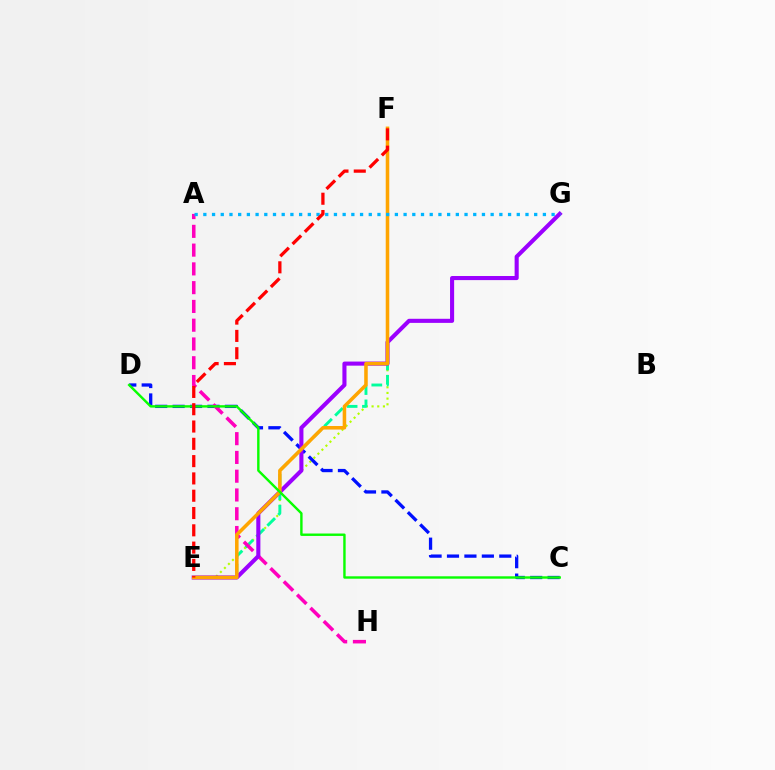{('E', 'F'): [{'color': '#b3ff00', 'line_style': 'dotted', 'thickness': 1.54}, {'color': '#00ff9d', 'line_style': 'dashed', 'thickness': 2.09}, {'color': '#ffa500', 'line_style': 'solid', 'thickness': 2.55}, {'color': '#ff0000', 'line_style': 'dashed', 'thickness': 2.35}], ('C', 'D'): [{'color': '#0010ff', 'line_style': 'dashed', 'thickness': 2.37}, {'color': '#08ff00', 'line_style': 'solid', 'thickness': 1.73}], ('A', 'H'): [{'color': '#ff00bd', 'line_style': 'dashed', 'thickness': 2.55}], ('E', 'G'): [{'color': '#9b00ff', 'line_style': 'solid', 'thickness': 2.94}], ('A', 'G'): [{'color': '#00b5ff', 'line_style': 'dotted', 'thickness': 2.37}]}